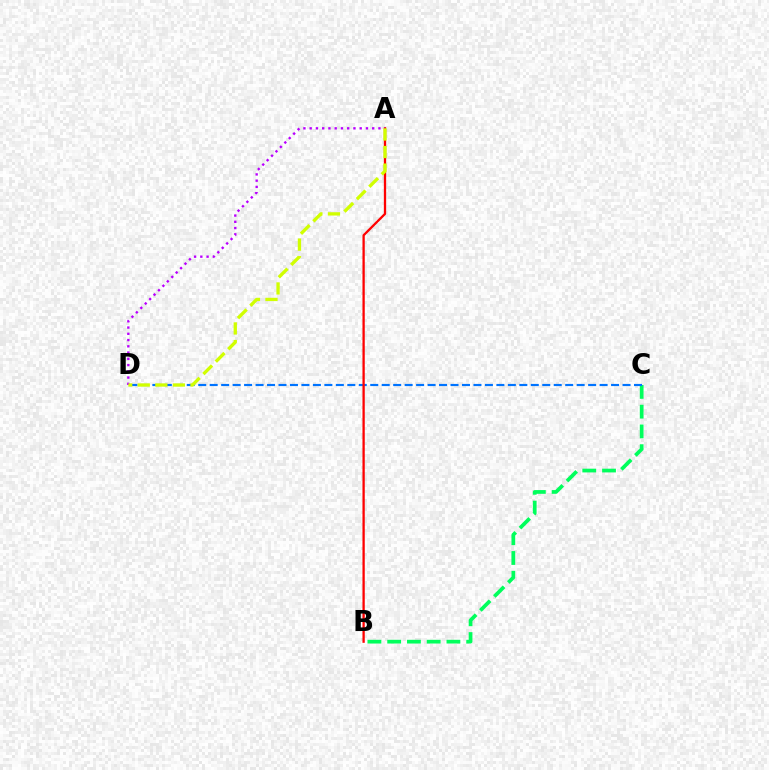{('B', 'C'): [{'color': '#00ff5c', 'line_style': 'dashed', 'thickness': 2.68}], ('C', 'D'): [{'color': '#0074ff', 'line_style': 'dashed', 'thickness': 1.56}], ('A', 'B'): [{'color': '#ff0000', 'line_style': 'solid', 'thickness': 1.65}], ('A', 'D'): [{'color': '#b900ff', 'line_style': 'dotted', 'thickness': 1.7}, {'color': '#d1ff00', 'line_style': 'dashed', 'thickness': 2.39}]}